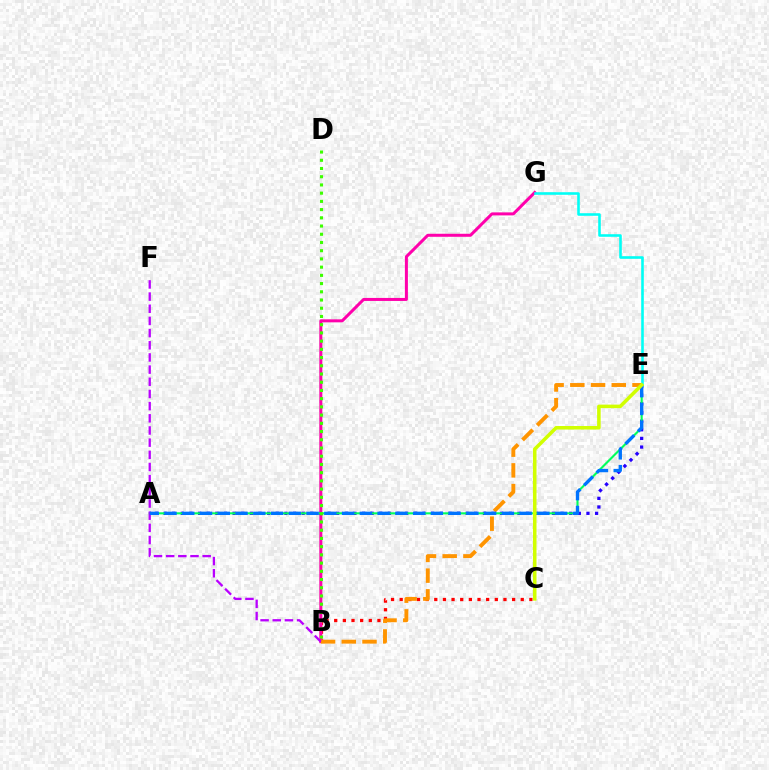{('B', 'C'): [{'color': '#ff0000', 'line_style': 'dotted', 'thickness': 2.35}], ('A', 'E'): [{'color': '#2500ff', 'line_style': 'dotted', 'thickness': 2.34}, {'color': '#00ff5c', 'line_style': 'solid', 'thickness': 1.52}, {'color': '#0074ff', 'line_style': 'dashed', 'thickness': 2.41}], ('B', 'G'): [{'color': '#ff00ac', 'line_style': 'solid', 'thickness': 2.17}], ('E', 'G'): [{'color': '#00fff6', 'line_style': 'solid', 'thickness': 1.86}], ('B', 'E'): [{'color': '#ff9400', 'line_style': 'dashed', 'thickness': 2.81}], ('B', 'F'): [{'color': '#b900ff', 'line_style': 'dashed', 'thickness': 1.65}], ('B', 'D'): [{'color': '#3dff00', 'line_style': 'dotted', 'thickness': 2.23}], ('C', 'E'): [{'color': '#d1ff00', 'line_style': 'solid', 'thickness': 2.56}]}